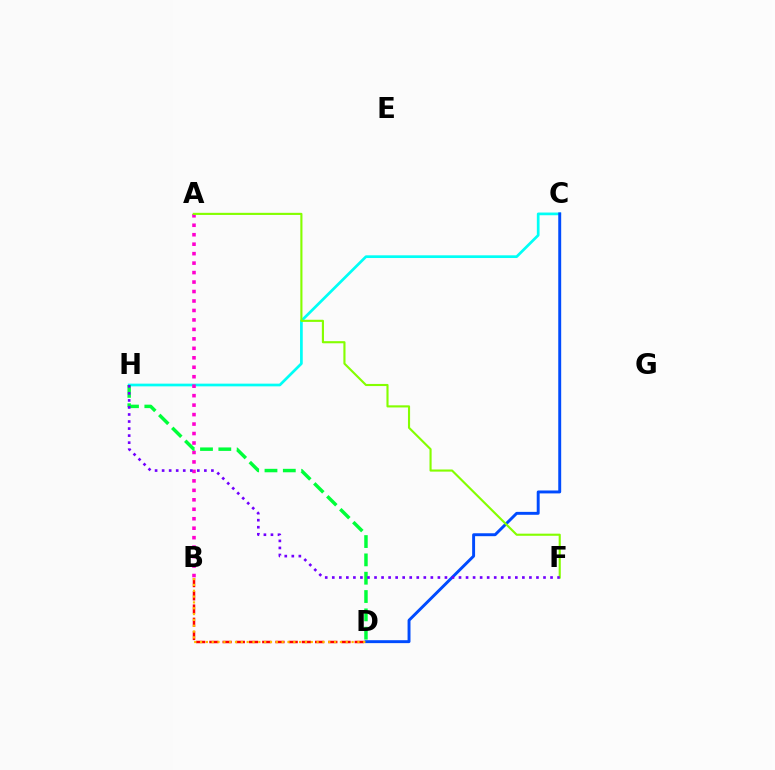{('B', 'D'): [{'color': '#ff0000', 'line_style': 'dashed', 'thickness': 1.8}, {'color': '#ffbd00', 'line_style': 'dotted', 'thickness': 1.58}], ('C', 'H'): [{'color': '#00fff6', 'line_style': 'solid', 'thickness': 1.95}], ('C', 'D'): [{'color': '#004bff', 'line_style': 'solid', 'thickness': 2.11}], ('A', 'B'): [{'color': '#ff00cf', 'line_style': 'dotted', 'thickness': 2.57}], ('A', 'F'): [{'color': '#84ff00', 'line_style': 'solid', 'thickness': 1.53}], ('D', 'H'): [{'color': '#00ff39', 'line_style': 'dashed', 'thickness': 2.49}], ('F', 'H'): [{'color': '#7200ff', 'line_style': 'dotted', 'thickness': 1.91}]}